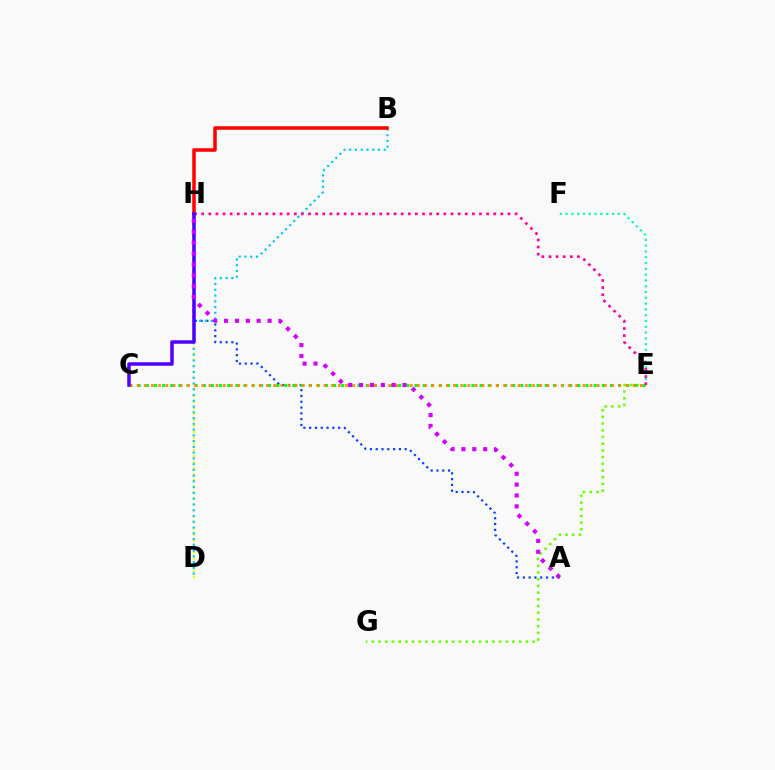{('D', 'H'): [{'color': '#eeff00', 'line_style': 'dotted', 'thickness': 1.64}], ('A', 'H'): [{'color': '#003fff', 'line_style': 'dotted', 'thickness': 1.58}, {'color': '#d600ff', 'line_style': 'dotted', 'thickness': 2.95}], ('B', 'D'): [{'color': '#00c7ff', 'line_style': 'dotted', 'thickness': 1.57}], ('B', 'H'): [{'color': '#ff0000', 'line_style': 'solid', 'thickness': 2.53}], ('E', 'F'): [{'color': '#00ffaf', 'line_style': 'dotted', 'thickness': 1.57}], ('E', 'G'): [{'color': '#66ff00', 'line_style': 'dotted', 'thickness': 1.82}], ('C', 'E'): [{'color': '#00ff27', 'line_style': 'dotted', 'thickness': 2.21}, {'color': '#ff8800', 'line_style': 'dotted', 'thickness': 1.95}], ('E', 'H'): [{'color': '#ff00a0', 'line_style': 'dotted', 'thickness': 1.94}], ('C', 'H'): [{'color': '#4f00ff', 'line_style': 'solid', 'thickness': 2.53}]}